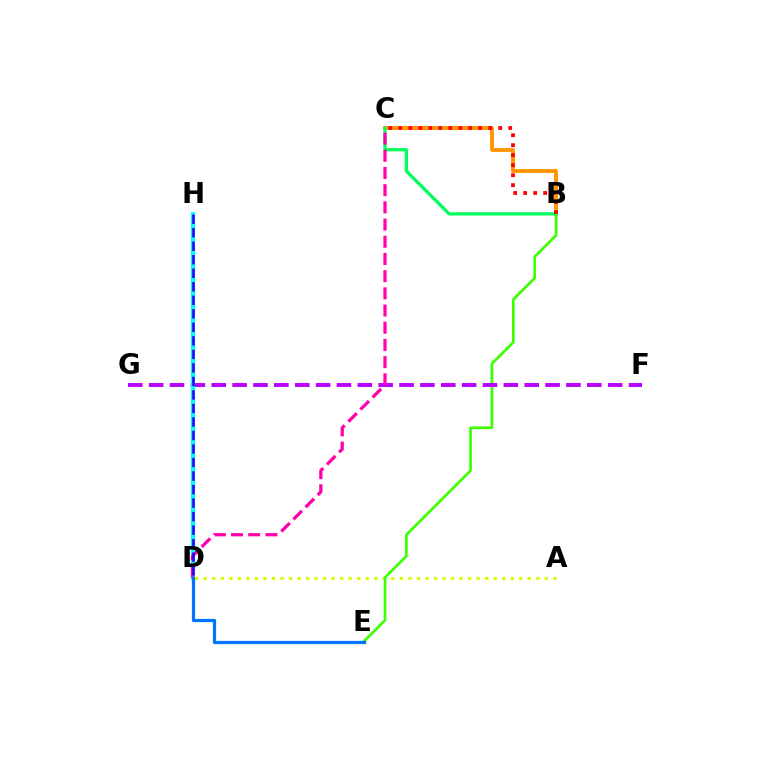{('A', 'D'): [{'color': '#d1ff00', 'line_style': 'dotted', 'thickness': 2.32}], ('B', 'C'): [{'color': '#ff9400', 'line_style': 'solid', 'thickness': 2.77}, {'color': '#00ff5c', 'line_style': 'solid', 'thickness': 2.35}, {'color': '#ff0000', 'line_style': 'dotted', 'thickness': 2.71}], ('B', 'E'): [{'color': '#3dff00', 'line_style': 'solid', 'thickness': 1.92}], ('F', 'G'): [{'color': '#b900ff', 'line_style': 'dashed', 'thickness': 2.83}], ('D', 'H'): [{'color': '#00fff6', 'line_style': 'solid', 'thickness': 2.95}, {'color': '#2500ff', 'line_style': 'dashed', 'thickness': 1.84}], ('C', 'D'): [{'color': '#ff00ac', 'line_style': 'dashed', 'thickness': 2.34}], ('D', 'E'): [{'color': '#0074ff', 'line_style': 'solid', 'thickness': 2.33}]}